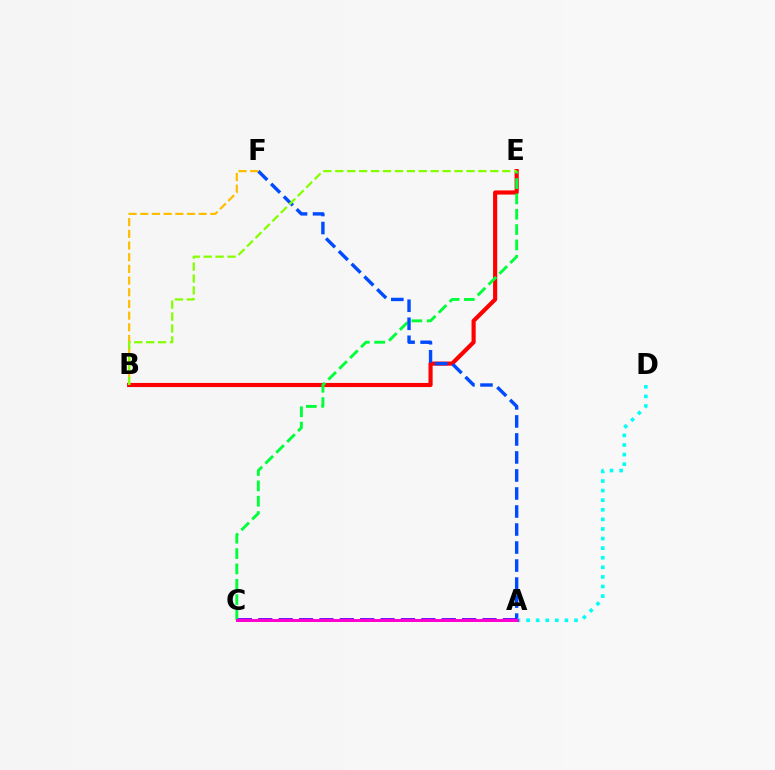{('B', 'E'): [{'color': '#ff0000', 'line_style': 'solid', 'thickness': 2.98}, {'color': '#84ff00', 'line_style': 'dashed', 'thickness': 1.62}], ('C', 'E'): [{'color': '#00ff39', 'line_style': 'dashed', 'thickness': 2.08}], ('A', 'F'): [{'color': '#004bff', 'line_style': 'dashed', 'thickness': 2.45}], ('A', 'D'): [{'color': '#00fff6', 'line_style': 'dotted', 'thickness': 2.61}], ('A', 'C'): [{'color': '#7200ff', 'line_style': 'dashed', 'thickness': 2.77}, {'color': '#ff00cf', 'line_style': 'solid', 'thickness': 2.14}], ('B', 'F'): [{'color': '#ffbd00', 'line_style': 'dashed', 'thickness': 1.59}]}